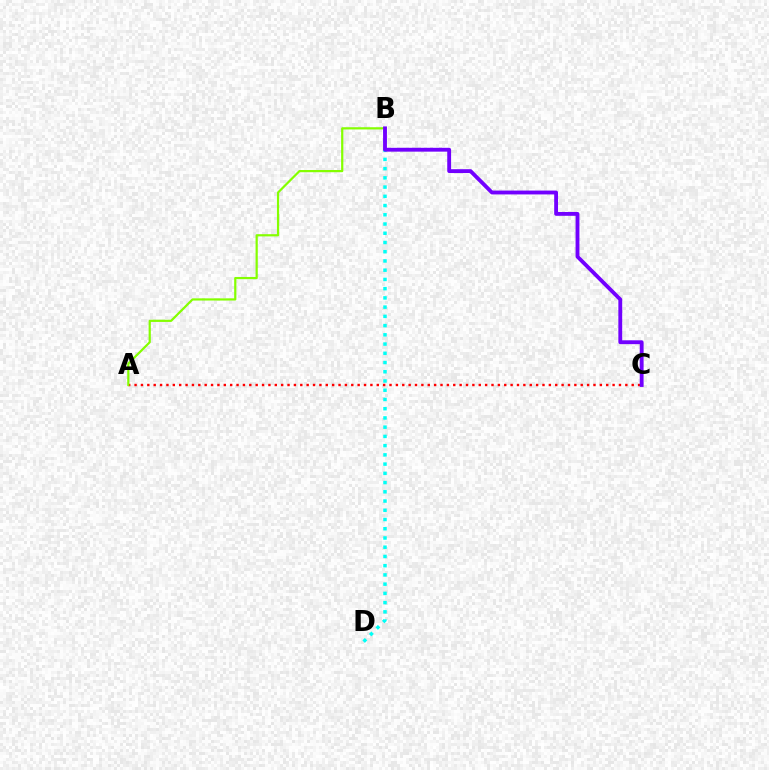{('B', 'D'): [{'color': '#00fff6', 'line_style': 'dotted', 'thickness': 2.51}], ('A', 'C'): [{'color': '#ff0000', 'line_style': 'dotted', 'thickness': 1.73}], ('A', 'B'): [{'color': '#84ff00', 'line_style': 'solid', 'thickness': 1.59}], ('B', 'C'): [{'color': '#7200ff', 'line_style': 'solid', 'thickness': 2.77}]}